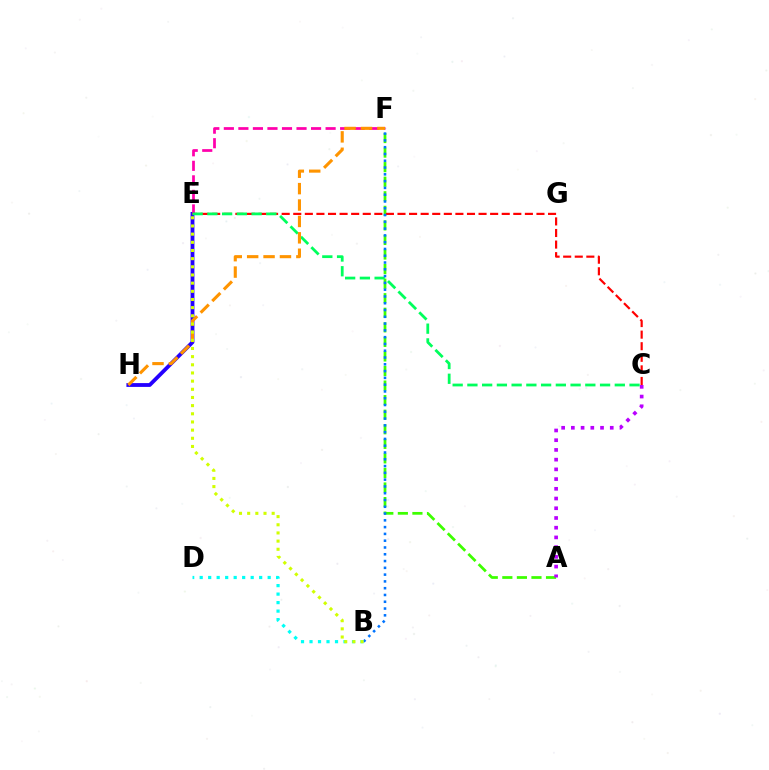{('E', 'H'): [{'color': '#2500ff', 'line_style': 'solid', 'thickness': 2.75}], ('E', 'F'): [{'color': '#ff00ac', 'line_style': 'dashed', 'thickness': 1.97}], ('A', 'F'): [{'color': '#3dff00', 'line_style': 'dashed', 'thickness': 1.98}], ('C', 'E'): [{'color': '#ff0000', 'line_style': 'dashed', 'thickness': 1.57}, {'color': '#00ff5c', 'line_style': 'dashed', 'thickness': 2.0}], ('A', 'C'): [{'color': '#b900ff', 'line_style': 'dotted', 'thickness': 2.64}], ('B', 'F'): [{'color': '#0074ff', 'line_style': 'dotted', 'thickness': 1.84}], ('F', 'H'): [{'color': '#ff9400', 'line_style': 'dashed', 'thickness': 2.23}], ('B', 'D'): [{'color': '#00fff6', 'line_style': 'dotted', 'thickness': 2.31}], ('B', 'E'): [{'color': '#d1ff00', 'line_style': 'dotted', 'thickness': 2.22}]}